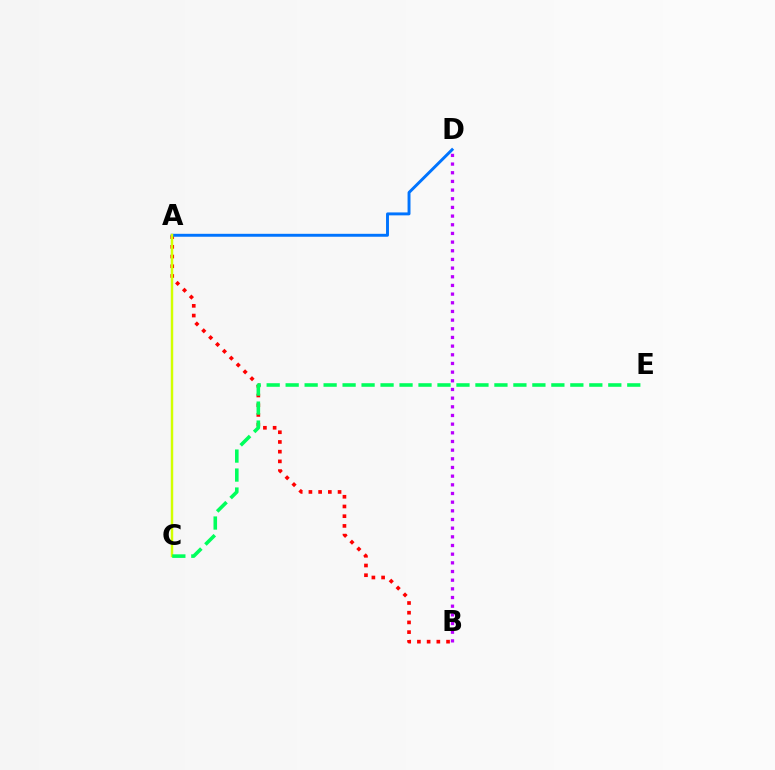{('A', 'B'): [{'color': '#ff0000', 'line_style': 'dotted', 'thickness': 2.64}], ('B', 'D'): [{'color': '#b900ff', 'line_style': 'dotted', 'thickness': 2.36}], ('A', 'D'): [{'color': '#0074ff', 'line_style': 'solid', 'thickness': 2.11}], ('A', 'C'): [{'color': '#d1ff00', 'line_style': 'solid', 'thickness': 1.77}], ('C', 'E'): [{'color': '#00ff5c', 'line_style': 'dashed', 'thickness': 2.58}]}